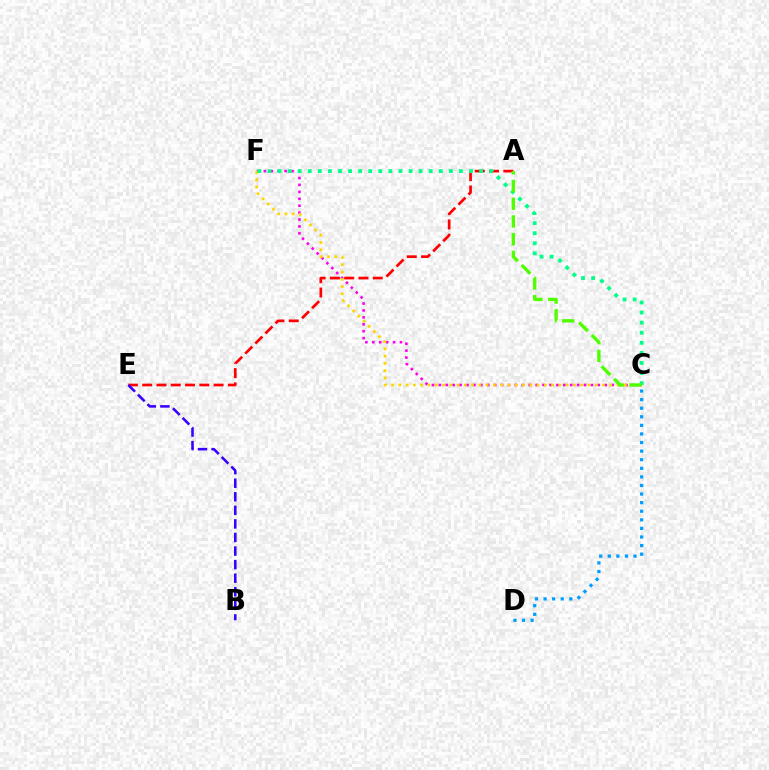{('A', 'E'): [{'color': '#ff0000', 'line_style': 'dashed', 'thickness': 1.94}], ('C', 'D'): [{'color': '#009eff', 'line_style': 'dotted', 'thickness': 2.33}], ('B', 'E'): [{'color': '#3700ff', 'line_style': 'dashed', 'thickness': 1.84}], ('C', 'F'): [{'color': '#ff00ed', 'line_style': 'dotted', 'thickness': 1.88}, {'color': '#ffd500', 'line_style': 'dotted', 'thickness': 1.98}, {'color': '#00ff86', 'line_style': 'dotted', 'thickness': 2.74}], ('A', 'C'): [{'color': '#4fff00', 'line_style': 'dashed', 'thickness': 2.41}]}